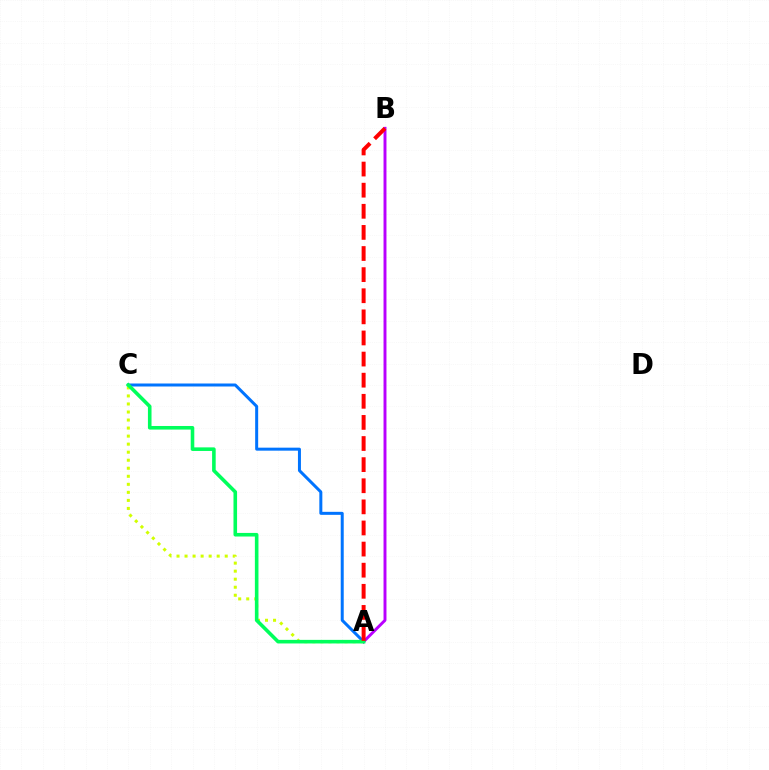{('A', 'C'): [{'color': '#0074ff', 'line_style': 'solid', 'thickness': 2.16}, {'color': '#d1ff00', 'line_style': 'dotted', 'thickness': 2.18}, {'color': '#00ff5c', 'line_style': 'solid', 'thickness': 2.58}], ('A', 'B'): [{'color': '#b900ff', 'line_style': 'solid', 'thickness': 2.11}, {'color': '#ff0000', 'line_style': 'dashed', 'thickness': 2.87}]}